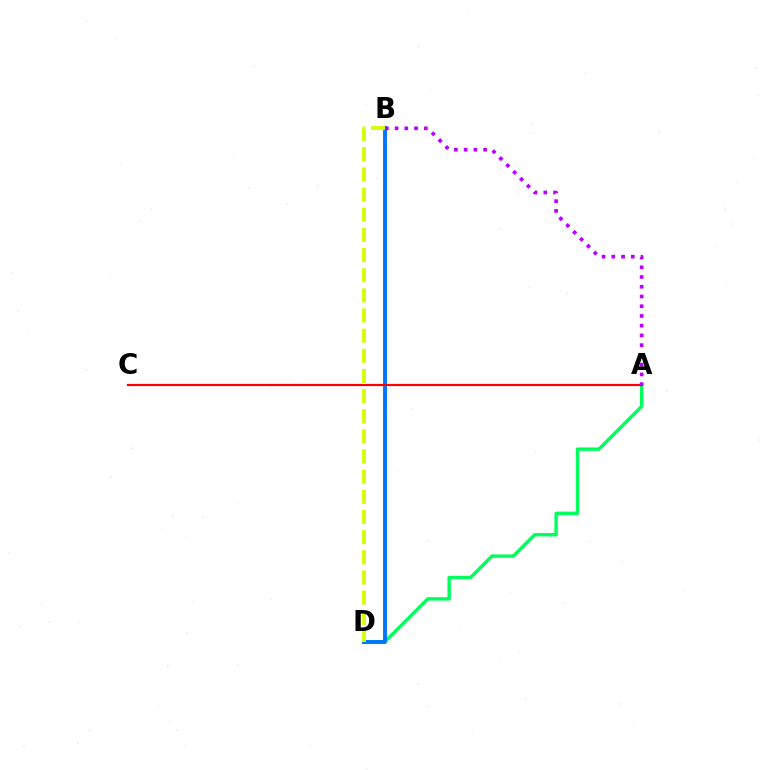{('A', 'D'): [{'color': '#00ff5c', 'line_style': 'solid', 'thickness': 2.44}], ('B', 'D'): [{'color': '#0074ff', 'line_style': 'solid', 'thickness': 2.78}, {'color': '#d1ff00', 'line_style': 'dashed', 'thickness': 2.74}], ('A', 'C'): [{'color': '#ff0000', 'line_style': 'solid', 'thickness': 1.59}], ('A', 'B'): [{'color': '#b900ff', 'line_style': 'dotted', 'thickness': 2.65}]}